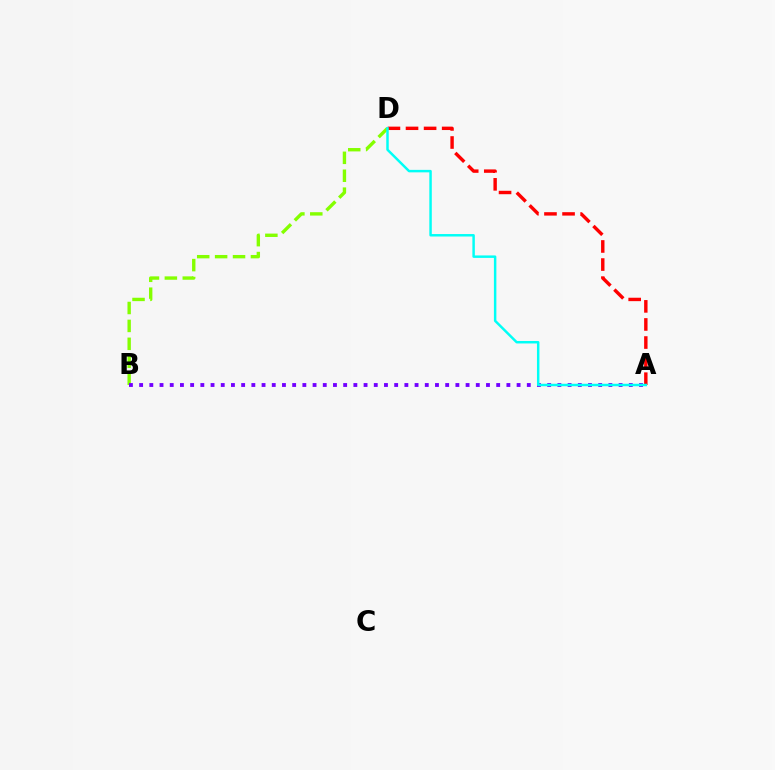{('A', 'D'): [{'color': '#ff0000', 'line_style': 'dashed', 'thickness': 2.46}, {'color': '#00fff6', 'line_style': 'solid', 'thickness': 1.78}], ('B', 'D'): [{'color': '#84ff00', 'line_style': 'dashed', 'thickness': 2.43}], ('A', 'B'): [{'color': '#7200ff', 'line_style': 'dotted', 'thickness': 2.77}]}